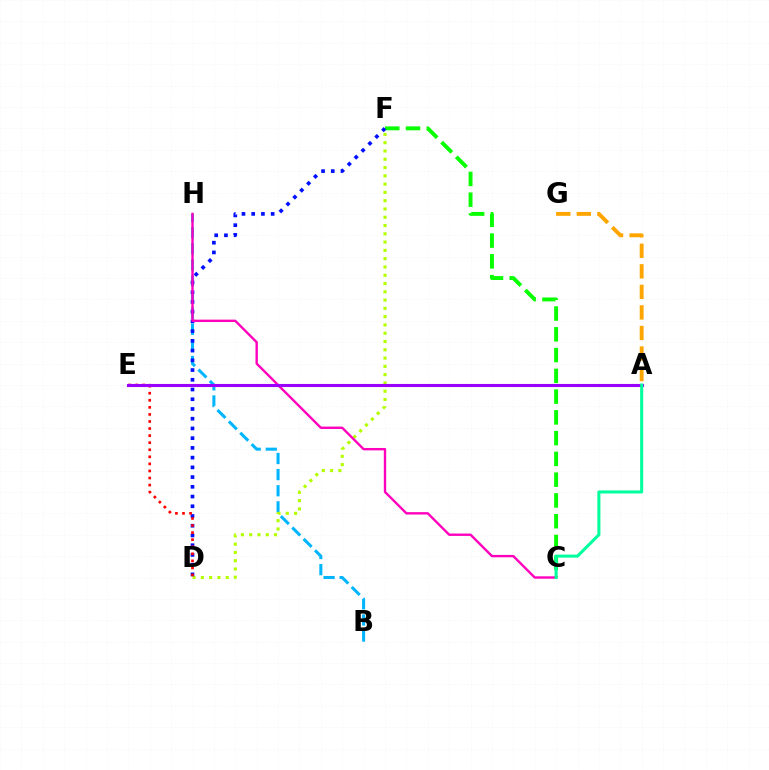{('B', 'H'): [{'color': '#00b5ff', 'line_style': 'dashed', 'thickness': 2.19}], ('C', 'F'): [{'color': '#08ff00', 'line_style': 'dashed', 'thickness': 2.82}], ('D', 'F'): [{'color': '#b3ff00', 'line_style': 'dotted', 'thickness': 2.25}, {'color': '#0010ff', 'line_style': 'dotted', 'thickness': 2.64}], ('A', 'G'): [{'color': '#ffa500', 'line_style': 'dashed', 'thickness': 2.79}], ('D', 'E'): [{'color': '#ff0000', 'line_style': 'dotted', 'thickness': 1.92}], ('C', 'H'): [{'color': '#ff00bd', 'line_style': 'solid', 'thickness': 1.72}], ('A', 'E'): [{'color': '#9b00ff', 'line_style': 'solid', 'thickness': 2.23}], ('A', 'C'): [{'color': '#00ff9d', 'line_style': 'solid', 'thickness': 2.19}]}